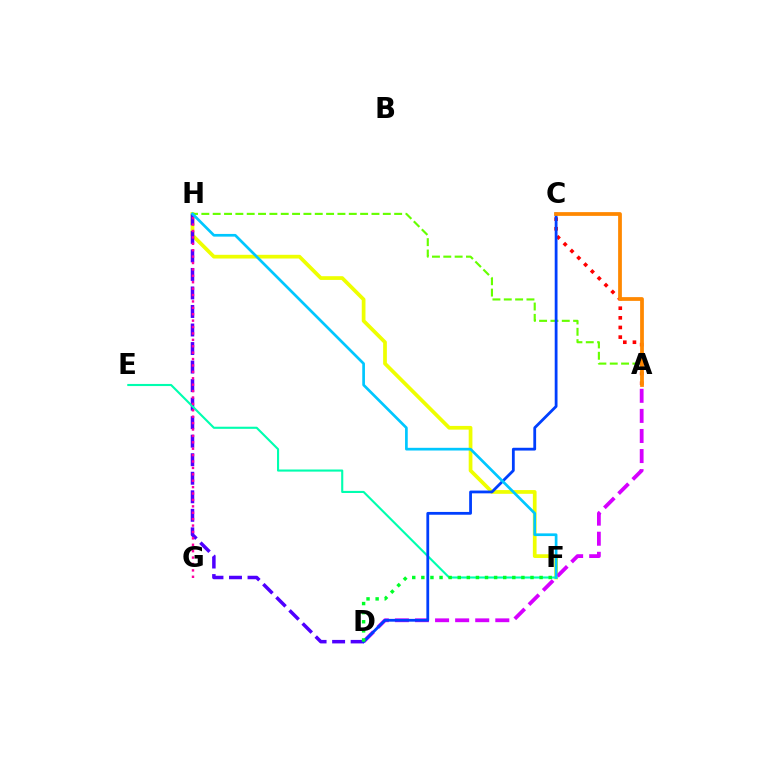{('A', 'C'): [{'color': '#ff0000', 'line_style': 'dotted', 'thickness': 2.62}, {'color': '#ff8800', 'line_style': 'solid', 'thickness': 2.71}], ('F', 'H'): [{'color': '#eeff00', 'line_style': 'solid', 'thickness': 2.68}, {'color': '#00c7ff', 'line_style': 'solid', 'thickness': 1.94}], ('A', 'D'): [{'color': '#d600ff', 'line_style': 'dashed', 'thickness': 2.73}], ('D', 'H'): [{'color': '#4f00ff', 'line_style': 'dashed', 'thickness': 2.52}], ('E', 'F'): [{'color': '#00ffaf', 'line_style': 'solid', 'thickness': 1.52}], ('A', 'H'): [{'color': '#66ff00', 'line_style': 'dashed', 'thickness': 1.54}], ('G', 'H'): [{'color': '#ff00a0', 'line_style': 'dotted', 'thickness': 1.74}], ('C', 'D'): [{'color': '#003fff', 'line_style': 'solid', 'thickness': 2.01}], ('D', 'F'): [{'color': '#00ff27', 'line_style': 'dotted', 'thickness': 2.47}]}